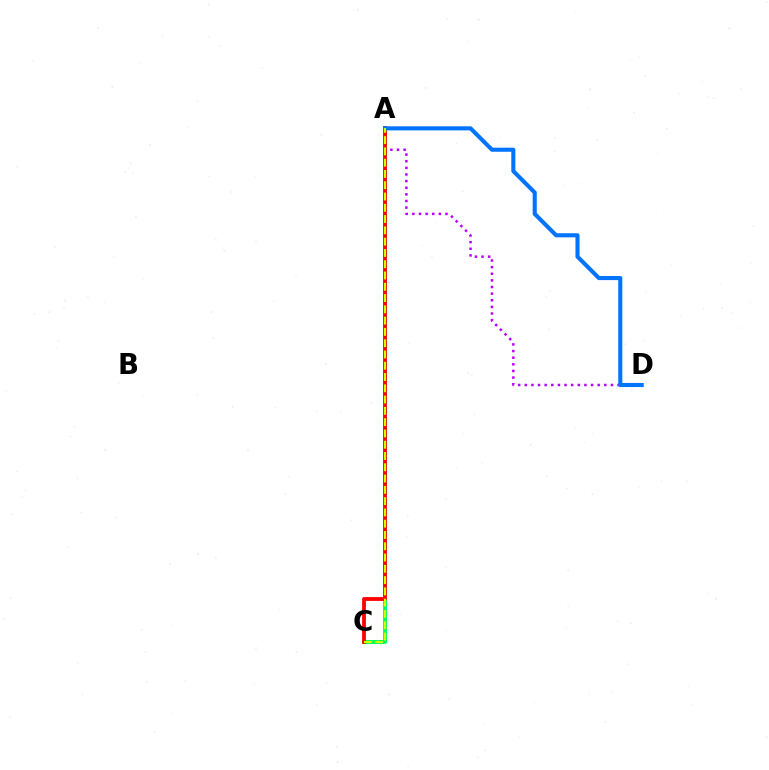{('A', 'C'): [{'color': '#00ff5c', 'line_style': 'solid', 'thickness': 2.83}, {'color': '#ff0000', 'line_style': 'solid', 'thickness': 2.74}, {'color': '#d1ff00', 'line_style': 'dashed', 'thickness': 1.53}], ('A', 'D'): [{'color': '#b900ff', 'line_style': 'dotted', 'thickness': 1.8}, {'color': '#0074ff', 'line_style': 'solid', 'thickness': 2.94}]}